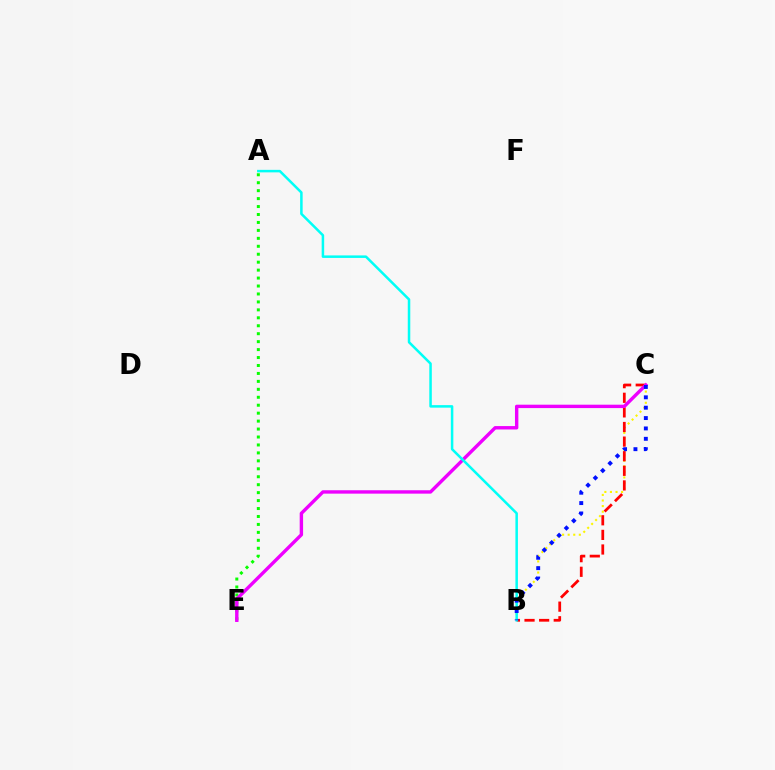{('B', 'C'): [{'color': '#fcf500', 'line_style': 'dotted', 'thickness': 1.51}, {'color': '#ff0000', 'line_style': 'dashed', 'thickness': 1.98}, {'color': '#0010ff', 'line_style': 'dotted', 'thickness': 2.82}], ('A', 'E'): [{'color': '#08ff00', 'line_style': 'dotted', 'thickness': 2.16}], ('C', 'E'): [{'color': '#ee00ff', 'line_style': 'solid', 'thickness': 2.45}], ('A', 'B'): [{'color': '#00fff6', 'line_style': 'solid', 'thickness': 1.81}]}